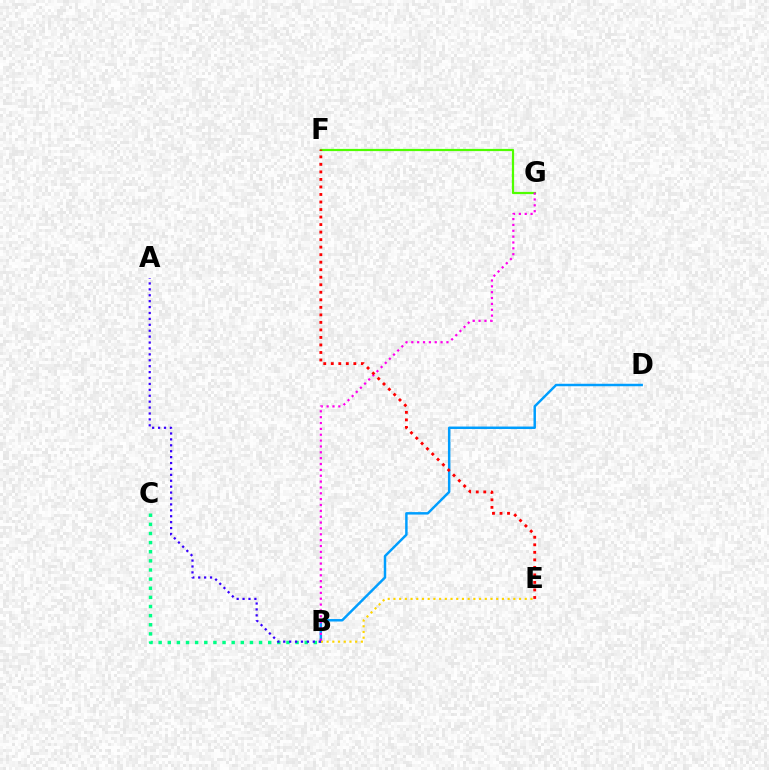{('B', 'D'): [{'color': '#009eff', 'line_style': 'solid', 'thickness': 1.78}], ('B', 'E'): [{'color': '#ffd500', 'line_style': 'dotted', 'thickness': 1.55}], ('F', 'G'): [{'color': '#4fff00', 'line_style': 'solid', 'thickness': 1.59}], ('B', 'G'): [{'color': '#ff00ed', 'line_style': 'dotted', 'thickness': 1.59}], ('E', 'F'): [{'color': '#ff0000', 'line_style': 'dotted', 'thickness': 2.04}], ('B', 'C'): [{'color': '#00ff86', 'line_style': 'dotted', 'thickness': 2.48}], ('A', 'B'): [{'color': '#3700ff', 'line_style': 'dotted', 'thickness': 1.61}]}